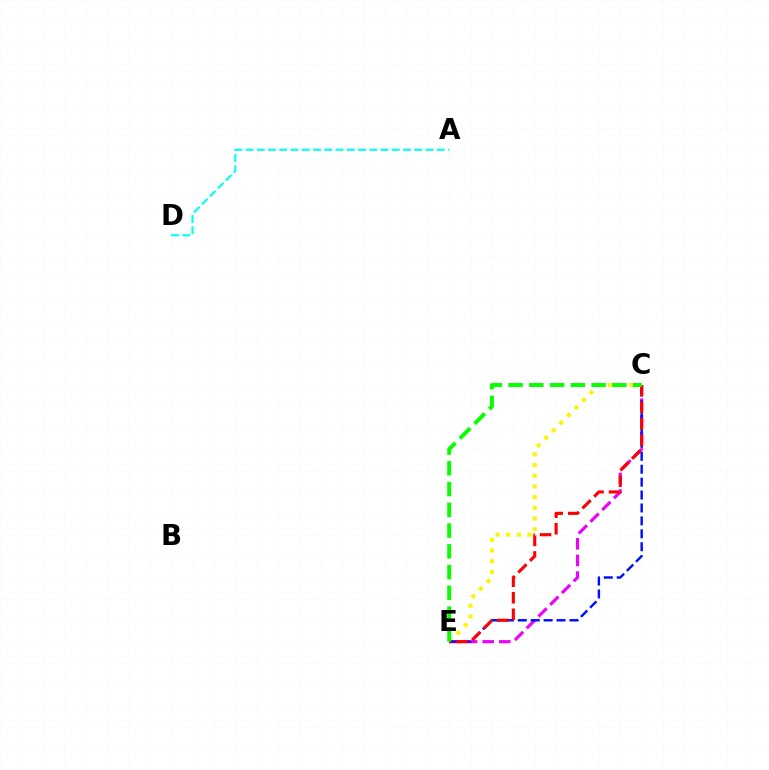{('A', 'D'): [{'color': '#00fff6', 'line_style': 'dashed', 'thickness': 1.53}], ('C', 'E'): [{'color': '#fcf500', 'line_style': 'dotted', 'thickness': 2.9}, {'color': '#ee00ff', 'line_style': 'dashed', 'thickness': 2.26}, {'color': '#0010ff', 'line_style': 'dashed', 'thickness': 1.75}, {'color': '#ff0000', 'line_style': 'dashed', 'thickness': 2.25}, {'color': '#08ff00', 'line_style': 'dashed', 'thickness': 2.82}]}